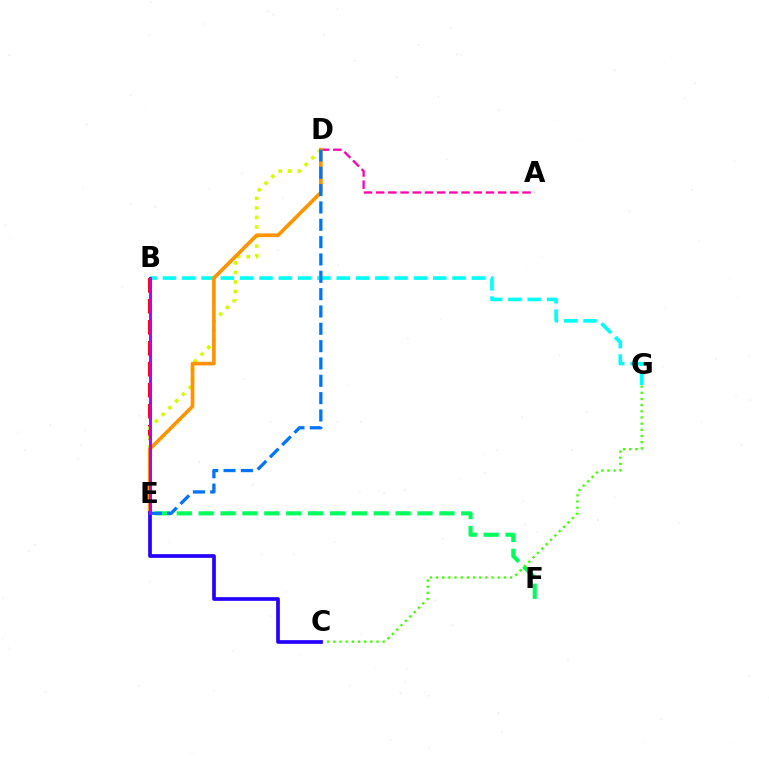{('B', 'E'): [{'color': '#ff0000', 'line_style': 'dashed', 'thickness': 2.85}, {'color': '#b900ff', 'line_style': 'solid', 'thickness': 2.15}], ('E', 'F'): [{'color': '#00ff5c', 'line_style': 'dashed', 'thickness': 2.97}], ('A', 'D'): [{'color': '#ff00ac', 'line_style': 'dashed', 'thickness': 1.66}], ('D', 'E'): [{'color': '#d1ff00', 'line_style': 'dotted', 'thickness': 2.59}, {'color': '#ff9400', 'line_style': 'solid', 'thickness': 2.64}, {'color': '#0074ff', 'line_style': 'dashed', 'thickness': 2.35}], ('B', 'G'): [{'color': '#00fff6', 'line_style': 'dashed', 'thickness': 2.62}], ('C', 'G'): [{'color': '#3dff00', 'line_style': 'dotted', 'thickness': 1.68}], ('C', 'E'): [{'color': '#2500ff', 'line_style': 'solid', 'thickness': 2.66}]}